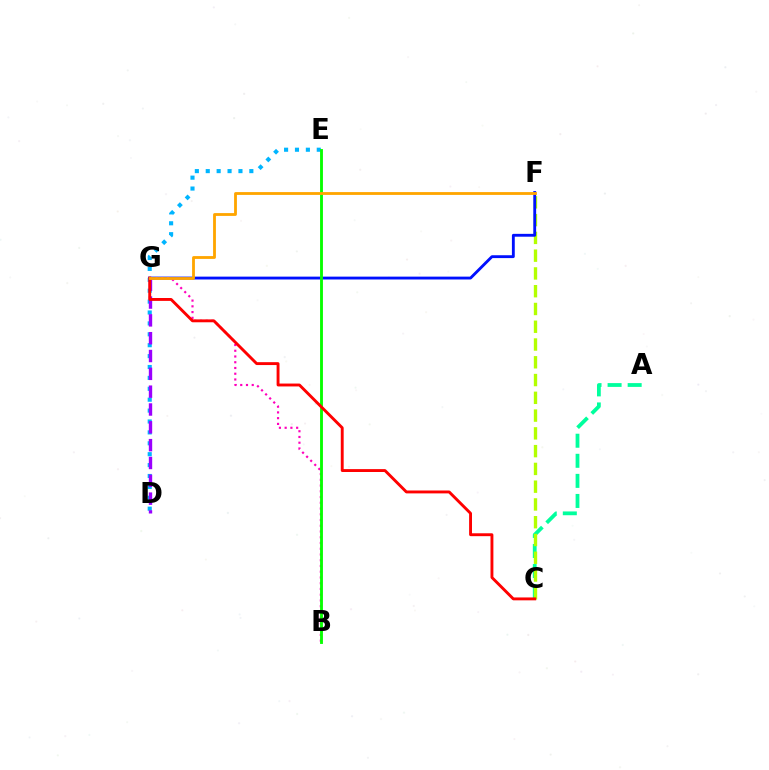{('A', 'C'): [{'color': '#00ff9d', 'line_style': 'dashed', 'thickness': 2.73}], ('C', 'F'): [{'color': '#b3ff00', 'line_style': 'dashed', 'thickness': 2.41}], ('F', 'G'): [{'color': '#0010ff', 'line_style': 'solid', 'thickness': 2.06}, {'color': '#ffa500', 'line_style': 'solid', 'thickness': 2.03}], ('D', 'E'): [{'color': '#00b5ff', 'line_style': 'dotted', 'thickness': 2.96}], ('D', 'G'): [{'color': '#9b00ff', 'line_style': 'dashed', 'thickness': 2.42}], ('B', 'G'): [{'color': '#ff00bd', 'line_style': 'dotted', 'thickness': 1.56}], ('B', 'E'): [{'color': '#08ff00', 'line_style': 'solid', 'thickness': 2.06}], ('C', 'G'): [{'color': '#ff0000', 'line_style': 'solid', 'thickness': 2.08}]}